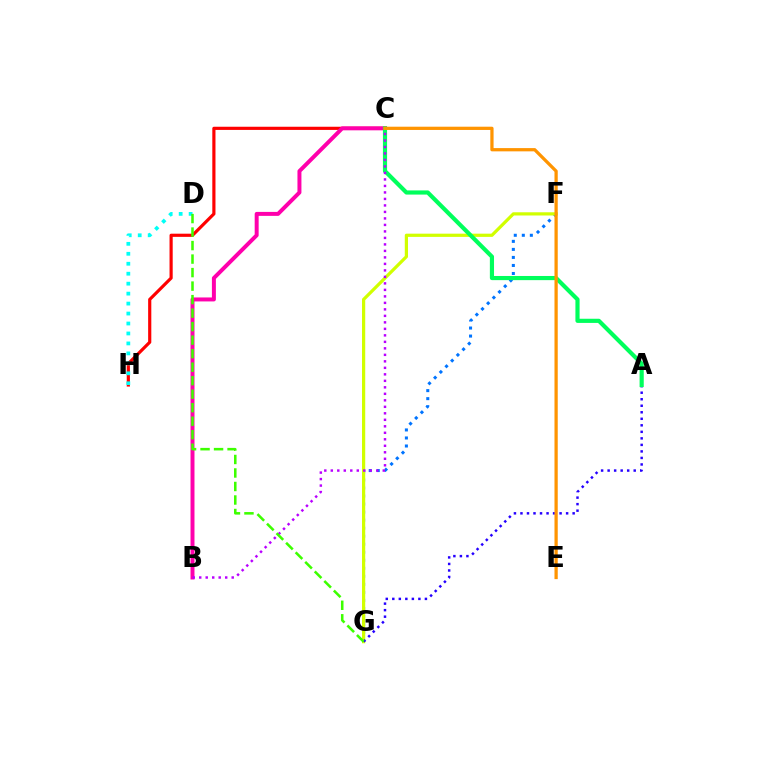{('F', 'G'): [{'color': '#0074ff', 'line_style': 'dotted', 'thickness': 2.18}, {'color': '#d1ff00', 'line_style': 'solid', 'thickness': 2.32}], ('C', 'H'): [{'color': '#ff0000', 'line_style': 'solid', 'thickness': 2.28}], ('D', 'H'): [{'color': '#00fff6', 'line_style': 'dotted', 'thickness': 2.71}], ('B', 'C'): [{'color': '#ff00ac', 'line_style': 'solid', 'thickness': 2.86}, {'color': '#b900ff', 'line_style': 'dotted', 'thickness': 1.77}], ('A', 'G'): [{'color': '#2500ff', 'line_style': 'dotted', 'thickness': 1.77}], ('A', 'C'): [{'color': '#00ff5c', 'line_style': 'solid', 'thickness': 3.0}], ('C', 'E'): [{'color': '#ff9400', 'line_style': 'solid', 'thickness': 2.34}], ('D', 'G'): [{'color': '#3dff00', 'line_style': 'dashed', 'thickness': 1.84}]}